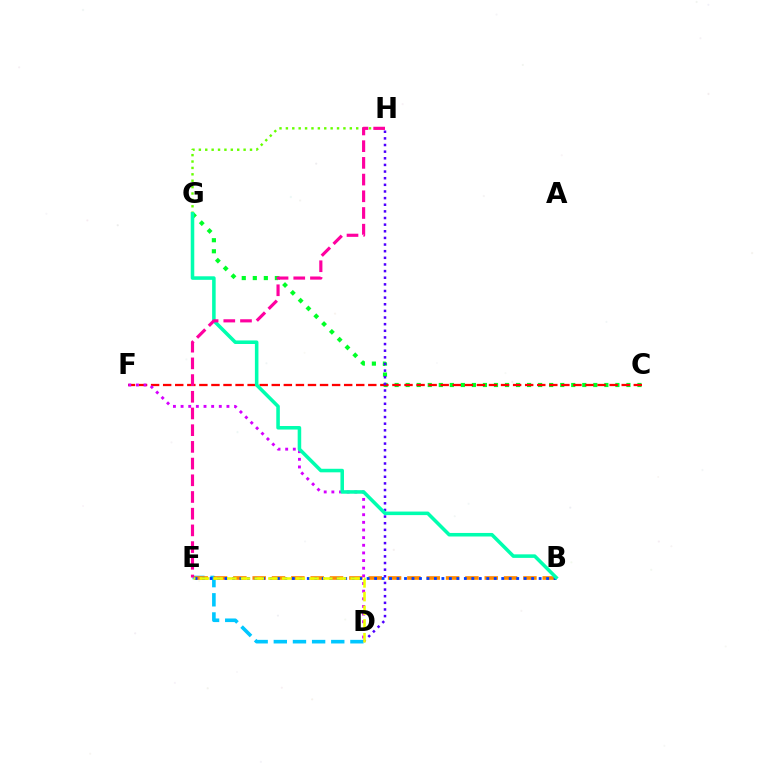{('D', 'E'): [{'color': '#00c7ff', 'line_style': 'dashed', 'thickness': 2.6}, {'color': '#eeff00', 'line_style': 'dashed', 'thickness': 1.86}], ('C', 'G'): [{'color': '#00ff27', 'line_style': 'dotted', 'thickness': 3.0}], ('C', 'F'): [{'color': '#ff0000', 'line_style': 'dashed', 'thickness': 1.64}], ('B', 'E'): [{'color': '#ff8800', 'line_style': 'dashed', 'thickness': 2.63}, {'color': '#003fff', 'line_style': 'dotted', 'thickness': 2.03}], ('D', 'F'): [{'color': '#d600ff', 'line_style': 'dotted', 'thickness': 2.08}], ('G', 'H'): [{'color': '#66ff00', 'line_style': 'dotted', 'thickness': 1.74}], ('D', 'H'): [{'color': '#4f00ff', 'line_style': 'dotted', 'thickness': 1.8}], ('B', 'G'): [{'color': '#00ffaf', 'line_style': 'solid', 'thickness': 2.55}], ('E', 'H'): [{'color': '#ff00a0', 'line_style': 'dashed', 'thickness': 2.27}]}